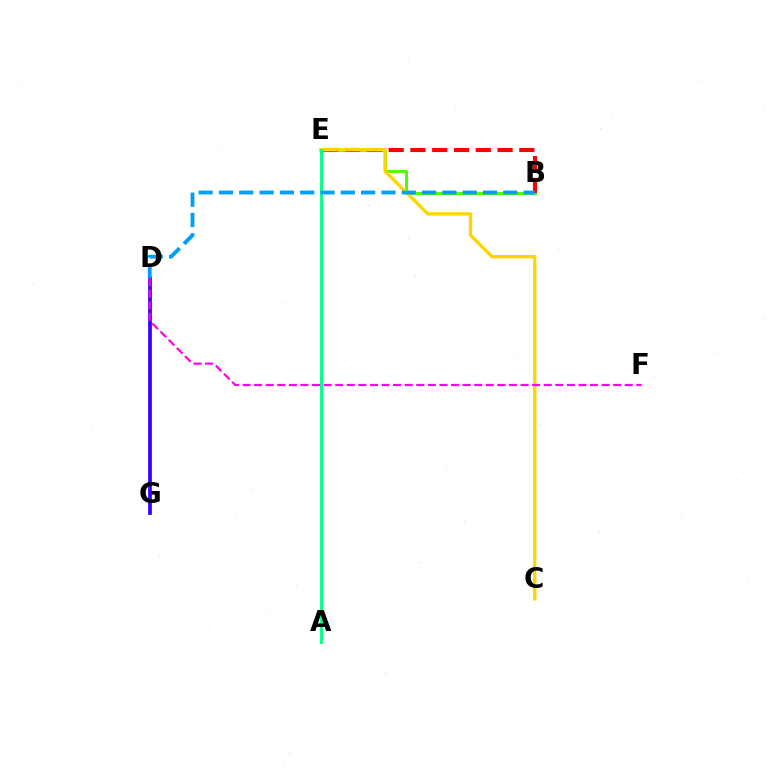{('B', 'E'): [{'color': '#4fff00', 'line_style': 'solid', 'thickness': 2.17}, {'color': '#ff0000', 'line_style': 'dashed', 'thickness': 2.96}], ('C', 'E'): [{'color': '#ffd500', 'line_style': 'solid', 'thickness': 2.4}], ('D', 'G'): [{'color': '#3700ff', 'line_style': 'solid', 'thickness': 2.7}], ('A', 'E'): [{'color': '#00ff86', 'line_style': 'solid', 'thickness': 2.05}], ('D', 'F'): [{'color': '#ff00ed', 'line_style': 'dashed', 'thickness': 1.57}], ('B', 'D'): [{'color': '#009eff', 'line_style': 'dashed', 'thickness': 2.76}]}